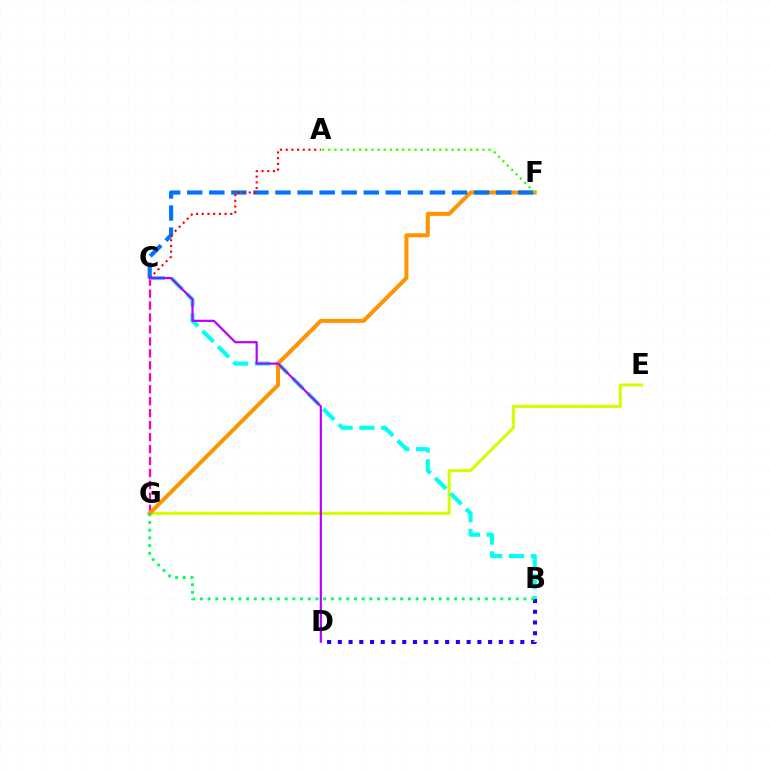{('E', 'G'): [{'color': '#d1ff00', 'line_style': 'solid', 'thickness': 2.17}], ('C', 'G'): [{'color': '#ff00ac', 'line_style': 'dashed', 'thickness': 1.62}], ('B', 'D'): [{'color': '#2500ff', 'line_style': 'dotted', 'thickness': 2.92}], ('B', 'C'): [{'color': '#00fff6', 'line_style': 'dashed', 'thickness': 2.97}], ('F', 'G'): [{'color': '#ff9400', 'line_style': 'solid', 'thickness': 2.89}], ('C', 'F'): [{'color': '#0074ff', 'line_style': 'dashed', 'thickness': 3.0}], ('A', 'F'): [{'color': '#3dff00', 'line_style': 'dotted', 'thickness': 1.68}], ('B', 'G'): [{'color': '#00ff5c', 'line_style': 'dotted', 'thickness': 2.09}], ('A', 'C'): [{'color': '#ff0000', 'line_style': 'dotted', 'thickness': 1.55}], ('C', 'D'): [{'color': '#b900ff', 'line_style': 'solid', 'thickness': 1.58}]}